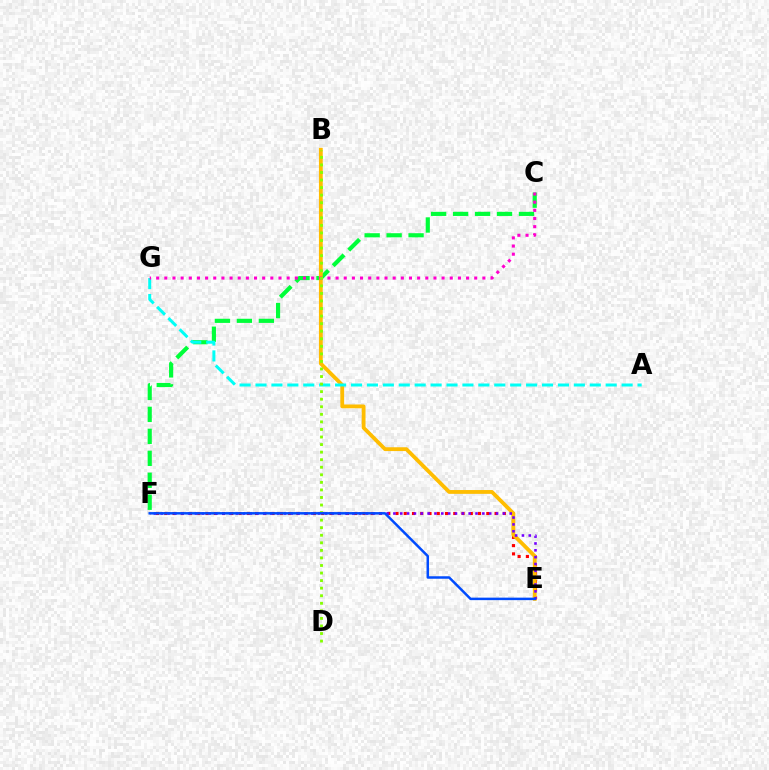{('C', 'F'): [{'color': '#00ff39', 'line_style': 'dashed', 'thickness': 2.98}], ('E', 'F'): [{'color': '#ff0000', 'line_style': 'dotted', 'thickness': 2.24}, {'color': '#7200ff', 'line_style': 'dotted', 'thickness': 1.86}, {'color': '#004bff', 'line_style': 'solid', 'thickness': 1.79}], ('B', 'E'): [{'color': '#ffbd00', 'line_style': 'solid', 'thickness': 2.74}], ('A', 'G'): [{'color': '#00fff6', 'line_style': 'dashed', 'thickness': 2.16}], ('C', 'G'): [{'color': '#ff00cf', 'line_style': 'dotted', 'thickness': 2.22}], ('B', 'D'): [{'color': '#84ff00', 'line_style': 'dotted', 'thickness': 2.05}]}